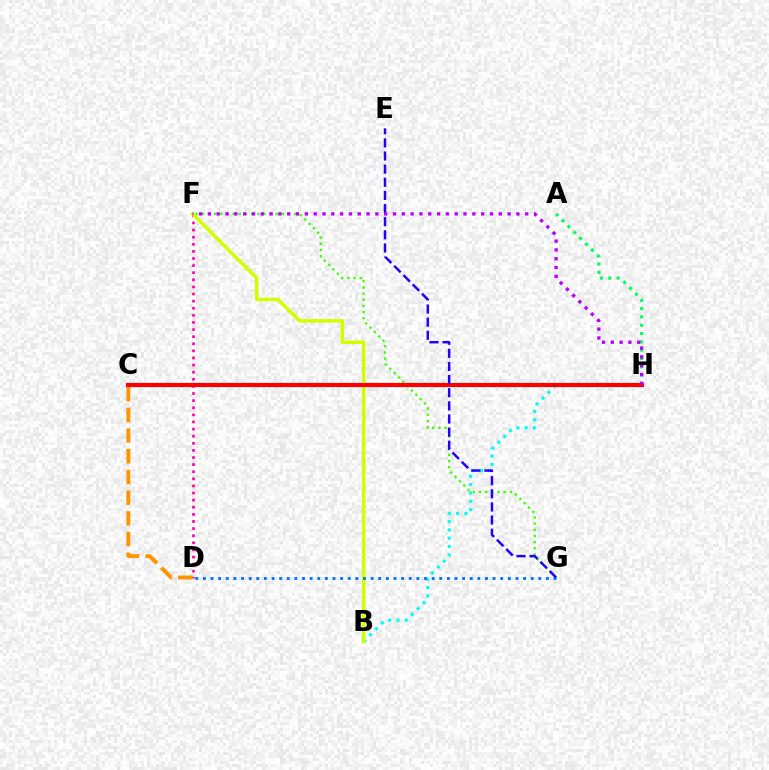{('D', 'F'): [{'color': '#ff00ac', 'line_style': 'dotted', 'thickness': 1.93}], ('F', 'G'): [{'color': '#3dff00', 'line_style': 'dotted', 'thickness': 1.67}], ('A', 'H'): [{'color': '#00ff5c', 'line_style': 'dotted', 'thickness': 2.26}], ('B', 'H'): [{'color': '#00fff6', 'line_style': 'dotted', 'thickness': 2.26}], ('B', 'F'): [{'color': '#d1ff00', 'line_style': 'solid', 'thickness': 2.51}], ('C', 'D'): [{'color': '#ff9400', 'line_style': 'dashed', 'thickness': 2.81}], ('D', 'G'): [{'color': '#0074ff', 'line_style': 'dotted', 'thickness': 2.07}], ('C', 'H'): [{'color': '#ff0000', 'line_style': 'solid', 'thickness': 2.99}], ('E', 'G'): [{'color': '#2500ff', 'line_style': 'dashed', 'thickness': 1.78}], ('F', 'H'): [{'color': '#b900ff', 'line_style': 'dotted', 'thickness': 2.39}]}